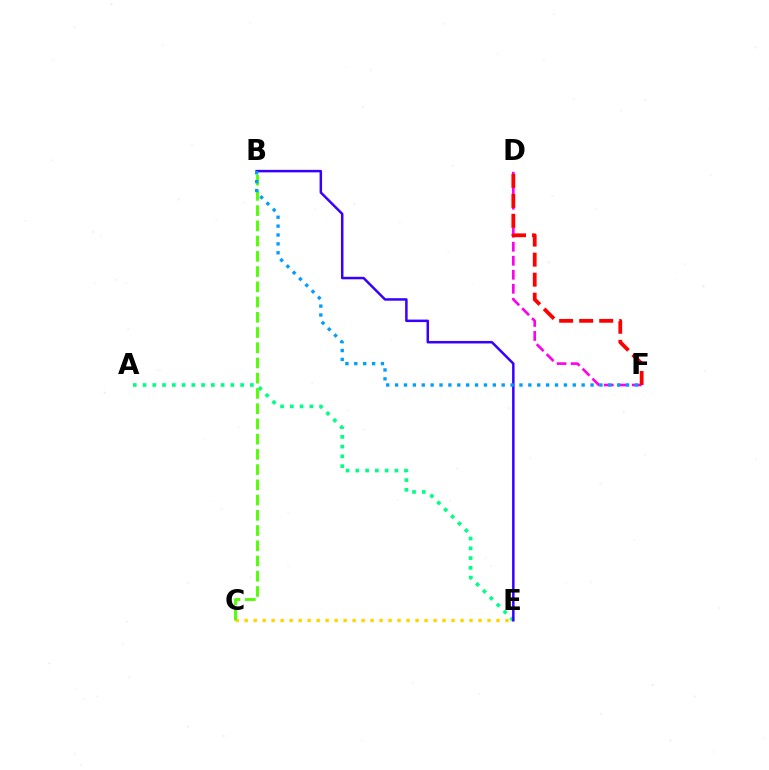{('C', 'E'): [{'color': '#ffd500', 'line_style': 'dotted', 'thickness': 2.44}], ('A', 'E'): [{'color': '#00ff86', 'line_style': 'dotted', 'thickness': 2.65}], ('D', 'F'): [{'color': '#ff00ed', 'line_style': 'dashed', 'thickness': 1.9}, {'color': '#ff0000', 'line_style': 'dashed', 'thickness': 2.72}], ('B', 'C'): [{'color': '#4fff00', 'line_style': 'dashed', 'thickness': 2.07}], ('B', 'E'): [{'color': '#3700ff', 'line_style': 'solid', 'thickness': 1.8}], ('B', 'F'): [{'color': '#009eff', 'line_style': 'dotted', 'thickness': 2.41}]}